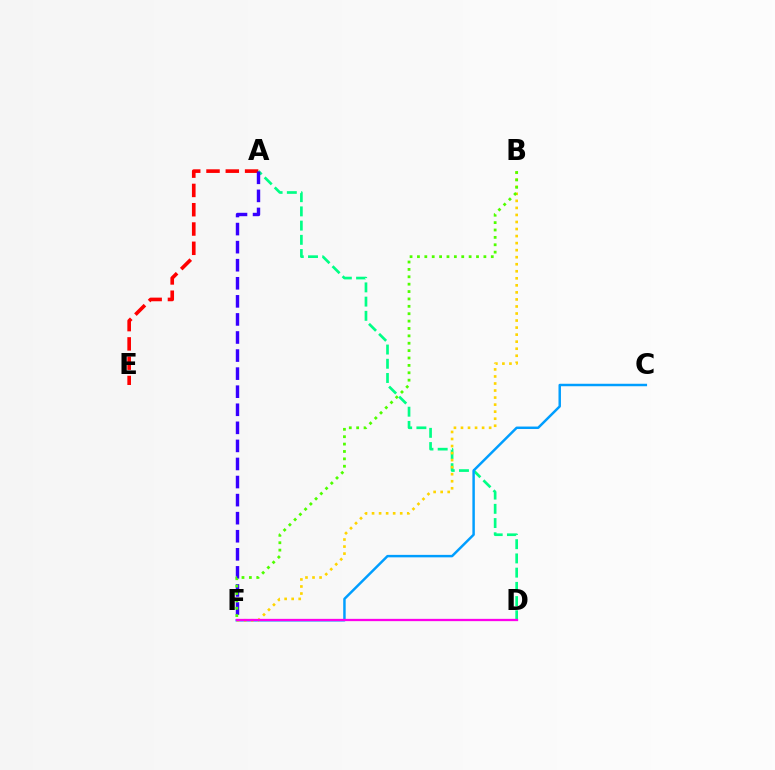{('A', 'D'): [{'color': '#00ff86', 'line_style': 'dashed', 'thickness': 1.93}], ('C', 'F'): [{'color': '#009eff', 'line_style': 'solid', 'thickness': 1.78}], ('B', 'F'): [{'color': '#ffd500', 'line_style': 'dotted', 'thickness': 1.91}, {'color': '#4fff00', 'line_style': 'dotted', 'thickness': 2.01}], ('A', 'E'): [{'color': '#ff0000', 'line_style': 'dashed', 'thickness': 2.62}], ('A', 'F'): [{'color': '#3700ff', 'line_style': 'dashed', 'thickness': 2.45}], ('D', 'F'): [{'color': '#ff00ed', 'line_style': 'solid', 'thickness': 1.65}]}